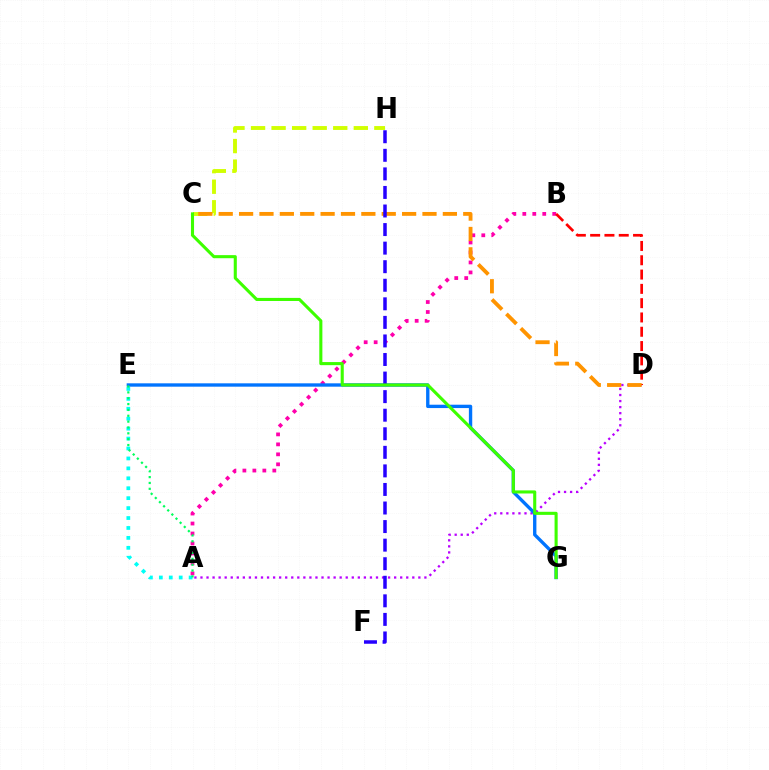{('C', 'H'): [{'color': '#d1ff00', 'line_style': 'dashed', 'thickness': 2.79}], ('A', 'B'): [{'color': '#ff00ac', 'line_style': 'dotted', 'thickness': 2.71}], ('A', 'D'): [{'color': '#b900ff', 'line_style': 'dotted', 'thickness': 1.64}], ('E', 'G'): [{'color': '#0074ff', 'line_style': 'solid', 'thickness': 2.42}], ('B', 'D'): [{'color': '#ff0000', 'line_style': 'dashed', 'thickness': 1.94}], ('A', 'E'): [{'color': '#00fff6', 'line_style': 'dotted', 'thickness': 2.7}, {'color': '#00ff5c', 'line_style': 'dotted', 'thickness': 1.59}], ('C', 'D'): [{'color': '#ff9400', 'line_style': 'dashed', 'thickness': 2.77}], ('F', 'H'): [{'color': '#2500ff', 'line_style': 'dashed', 'thickness': 2.52}], ('C', 'G'): [{'color': '#3dff00', 'line_style': 'solid', 'thickness': 2.22}]}